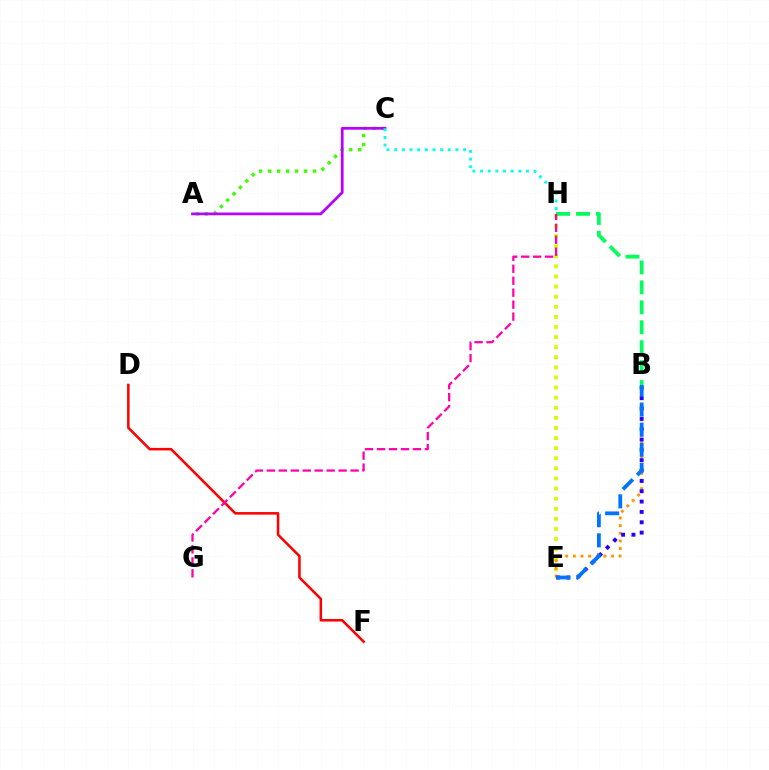{('D', 'F'): [{'color': '#ff0000', 'line_style': 'solid', 'thickness': 1.83}], ('E', 'H'): [{'color': '#d1ff00', 'line_style': 'dotted', 'thickness': 2.74}], ('B', 'E'): [{'color': '#ff9400', 'line_style': 'dotted', 'thickness': 2.08}, {'color': '#2500ff', 'line_style': 'dotted', 'thickness': 2.81}, {'color': '#0074ff', 'line_style': 'dashed', 'thickness': 2.73}], ('A', 'C'): [{'color': '#3dff00', 'line_style': 'dotted', 'thickness': 2.44}, {'color': '#b900ff', 'line_style': 'solid', 'thickness': 1.97}], ('B', 'H'): [{'color': '#00ff5c', 'line_style': 'dashed', 'thickness': 2.71}], ('G', 'H'): [{'color': '#ff00ac', 'line_style': 'dashed', 'thickness': 1.62}], ('C', 'H'): [{'color': '#00fff6', 'line_style': 'dotted', 'thickness': 2.08}]}